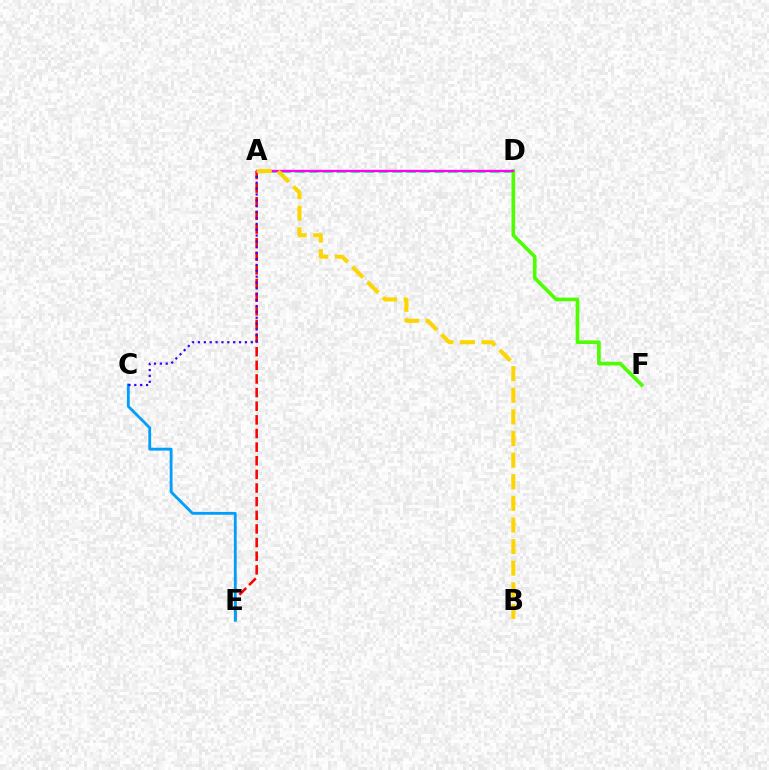{('A', 'D'): [{'color': '#00ff86', 'line_style': 'dashed', 'thickness': 1.89}, {'color': '#ff00ed', 'line_style': 'solid', 'thickness': 1.7}], ('A', 'E'): [{'color': '#ff0000', 'line_style': 'dashed', 'thickness': 1.85}], ('C', 'E'): [{'color': '#009eff', 'line_style': 'solid', 'thickness': 2.05}], ('D', 'F'): [{'color': '#4fff00', 'line_style': 'solid', 'thickness': 2.63}], ('A', 'C'): [{'color': '#3700ff', 'line_style': 'dotted', 'thickness': 1.59}], ('A', 'B'): [{'color': '#ffd500', 'line_style': 'dashed', 'thickness': 2.94}]}